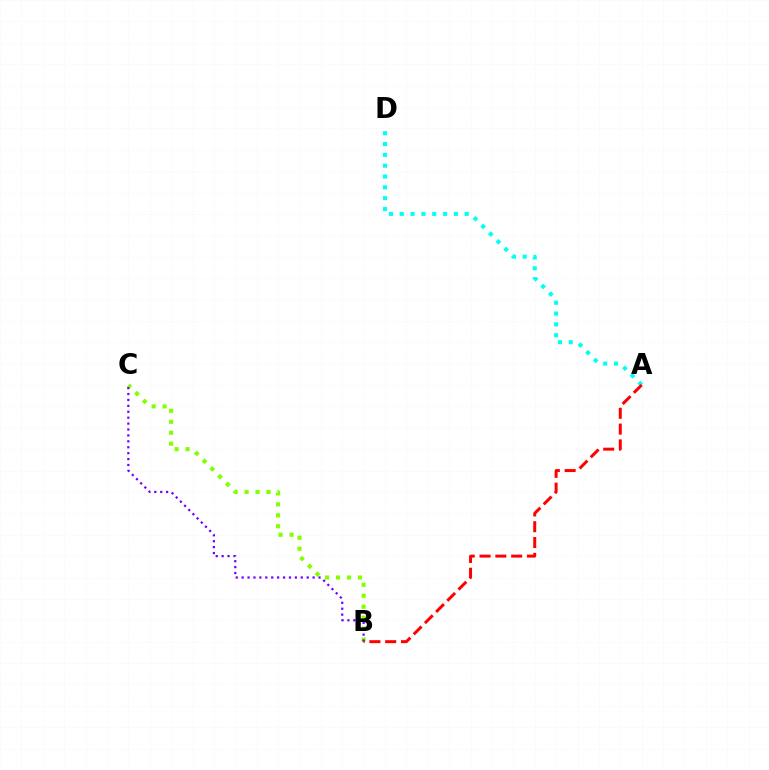{('B', 'C'): [{'color': '#84ff00', 'line_style': 'dotted', 'thickness': 2.98}, {'color': '#7200ff', 'line_style': 'dotted', 'thickness': 1.61}], ('A', 'D'): [{'color': '#00fff6', 'line_style': 'dotted', 'thickness': 2.94}], ('A', 'B'): [{'color': '#ff0000', 'line_style': 'dashed', 'thickness': 2.15}]}